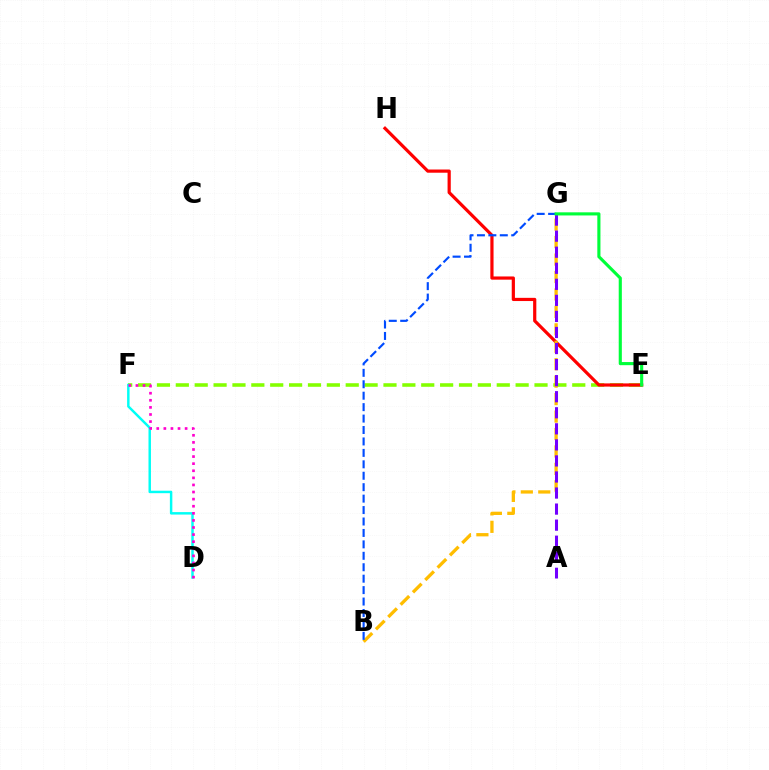{('E', 'F'): [{'color': '#84ff00', 'line_style': 'dashed', 'thickness': 2.56}], ('E', 'H'): [{'color': '#ff0000', 'line_style': 'solid', 'thickness': 2.3}], ('D', 'F'): [{'color': '#00fff6', 'line_style': 'solid', 'thickness': 1.77}, {'color': '#ff00cf', 'line_style': 'dotted', 'thickness': 1.93}], ('B', 'G'): [{'color': '#ffbd00', 'line_style': 'dashed', 'thickness': 2.37}, {'color': '#004bff', 'line_style': 'dashed', 'thickness': 1.55}], ('A', 'G'): [{'color': '#7200ff', 'line_style': 'dashed', 'thickness': 2.18}], ('E', 'G'): [{'color': '#00ff39', 'line_style': 'solid', 'thickness': 2.25}]}